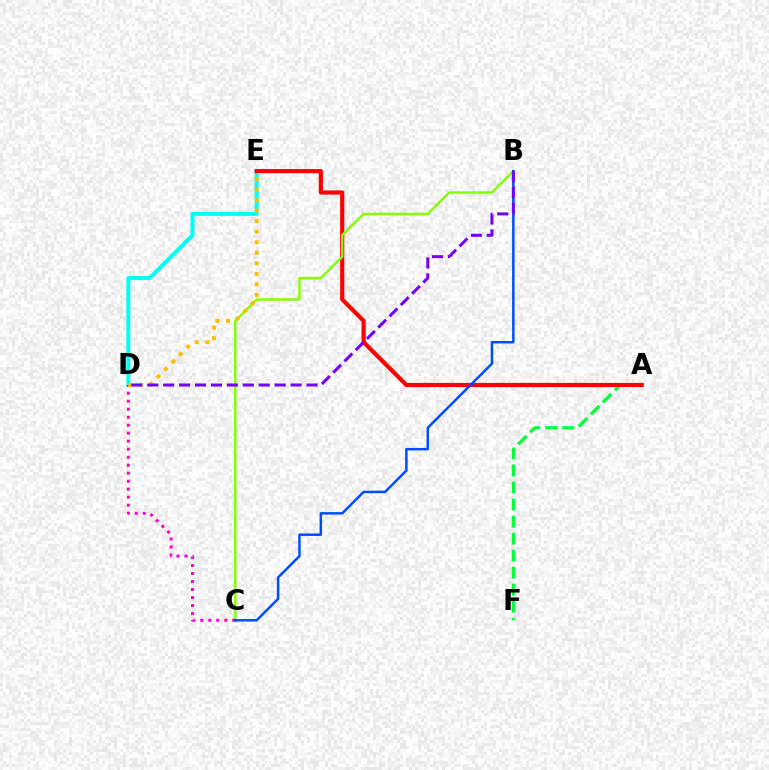{('D', 'E'): [{'color': '#00fff6', 'line_style': 'solid', 'thickness': 2.88}, {'color': '#ffbd00', 'line_style': 'dotted', 'thickness': 2.86}], ('A', 'F'): [{'color': '#00ff39', 'line_style': 'dashed', 'thickness': 2.31}], ('A', 'E'): [{'color': '#ff0000', 'line_style': 'solid', 'thickness': 2.99}], ('B', 'C'): [{'color': '#84ff00', 'line_style': 'solid', 'thickness': 1.74}, {'color': '#004bff', 'line_style': 'solid', 'thickness': 1.77}], ('C', 'D'): [{'color': '#ff00cf', 'line_style': 'dotted', 'thickness': 2.17}], ('B', 'D'): [{'color': '#7200ff', 'line_style': 'dashed', 'thickness': 2.16}]}